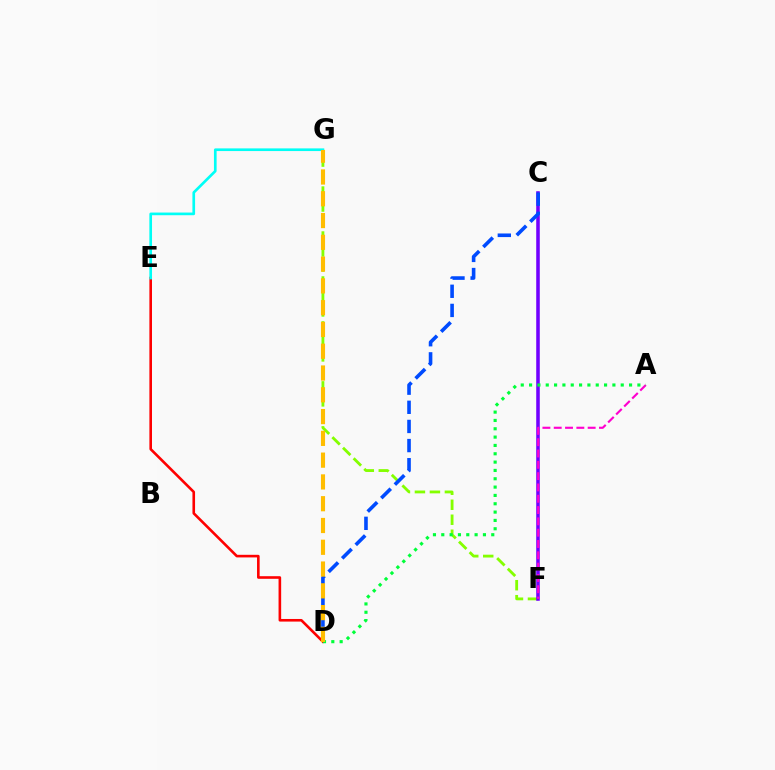{('F', 'G'): [{'color': '#84ff00', 'line_style': 'dashed', 'thickness': 2.04}], ('C', 'F'): [{'color': '#7200ff', 'line_style': 'solid', 'thickness': 2.56}], ('D', 'E'): [{'color': '#ff0000', 'line_style': 'solid', 'thickness': 1.88}], ('A', 'F'): [{'color': '#ff00cf', 'line_style': 'dashed', 'thickness': 1.54}], ('E', 'G'): [{'color': '#00fff6', 'line_style': 'solid', 'thickness': 1.92}], ('C', 'D'): [{'color': '#004bff', 'line_style': 'dashed', 'thickness': 2.6}], ('A', 'D'): [{'color': '#00ff39', 'line_style': 'dotted', 'thickness': 2.26}], ('D', 'G'): [{'color': '#ffbd00', 'line_style': 'dashed', 'thickness': 2.96}]}